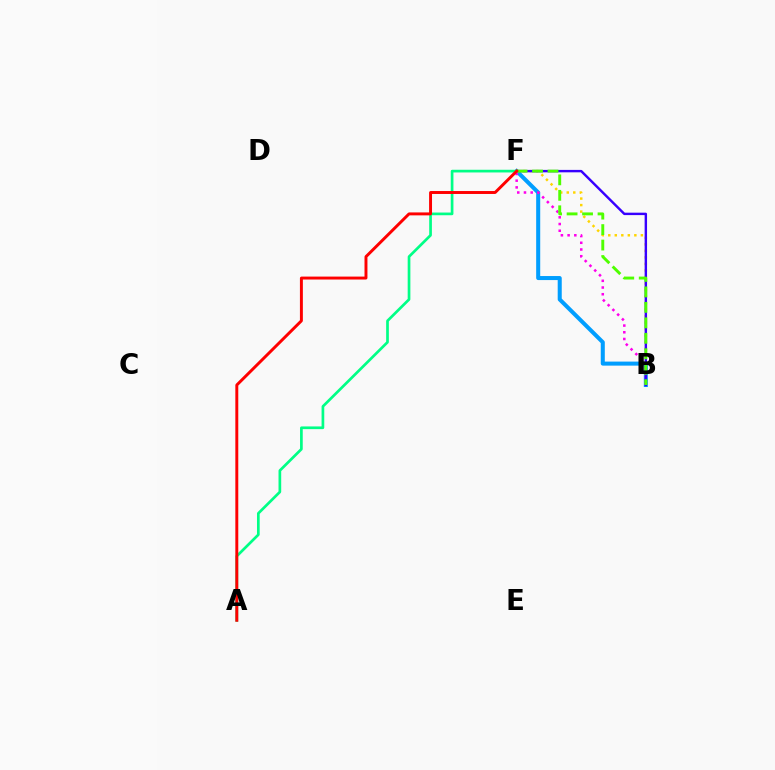{('B', 'F'): [{'color': '#009eff', 'line_style': 'solid', 'thickness': 2.91}, {'color': '#ff00ed', 'line_style': 'dotted', 'thickness': 1.82}, {'color': '#ffd500', 'line_style': 'dotted', 'thickness': 1.77}, {'color': '#3700ff', 'line_style': 'solid', 'thickness': 1.75}, {'color': '#4fff00', 'line_style': 'dashed', 'thickness': 2.1}], ('A', 'F'): [{'color': '#00ff86', 'line_style': 'solid', 'thickness': 1.94}, {'color': '#ff0000', 'line_style': 'solid', 'thickness': 2.11}]}